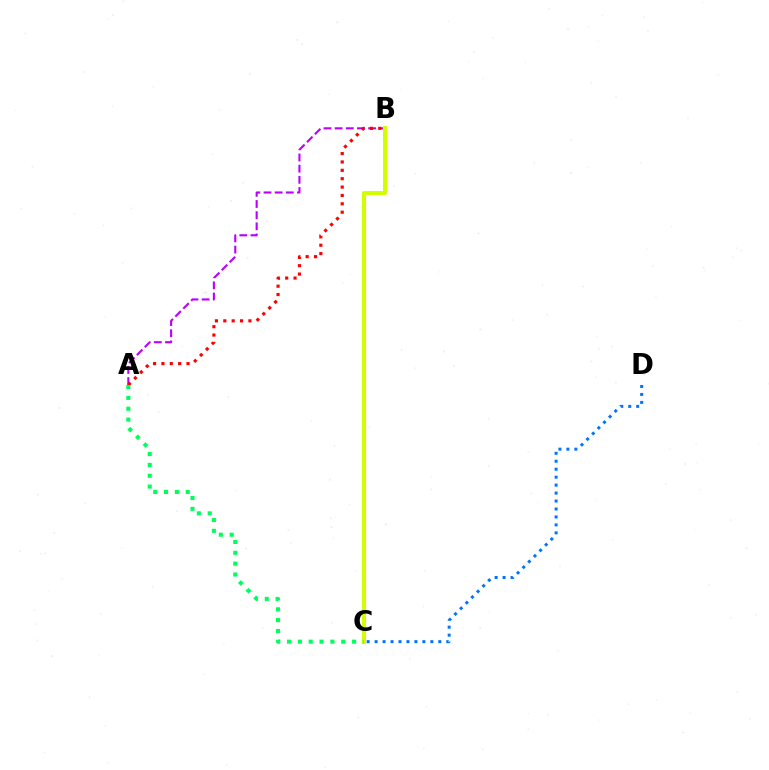{('A', 'B'): [{'color': '#b900ff', 'line_style': 'dashed', 'thickness': 1.52}, {'color': '#ff0000', 'line_style': 'dotted', 'thickness': 2.28}], ('B', 'C'): [{'color': '#d1ff00', 'line_style': 'solid', 'thickness': 2.91}], ('A', 'C'): [{'color': '#00ff5c', 'line_style': 'dotted', 'thickness': 2.95}], ('C', 'D'): [{'color': '#0074ff', 'line_style': 'dotted', 'thickness': 2.16}]}